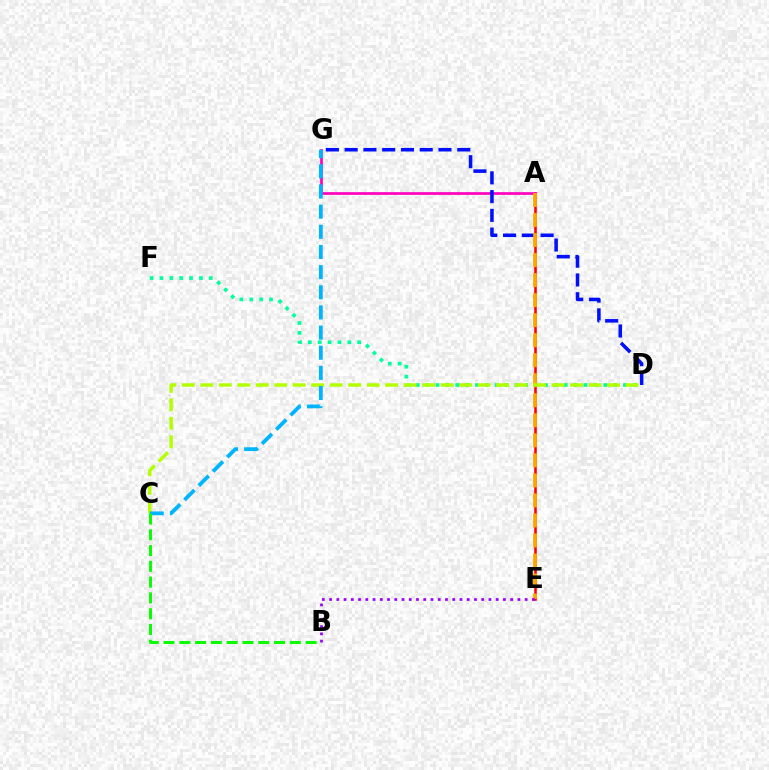{('A', 'E'): [{'color': '#ff0000', 'line_style': 'solid', 'thickness': 1.86}, {'color': '#ffa500', 'line_style': 'dashed', 'thickness': 2.72}], ('A', 'G'): [{'color': '#ff00bd', 'line_style': 'solid', 'thickness': 1.93}], ('D', 'F'): [{'color': '#00ff9d', 'line_style': 'dotted', 'thickness': 2.68}], ('D', 'G'): [{'color': '#0010ff', 'line_style': 'dashed', 'thickness': 2.55}], ('B', 'E'): [{'color': '#9b00ff', 'line_style': 'dotted', 'thickness': 1.97}], ('C', 'D'): [{'color': '#b3ff00', 'line_style': 'dashed', 'thickness': 2.51}], ('C', 'G'): [{'color': '#00b5ff', 'line_style': 'dashed', 'thickness': 2.74}], ('B', 'C'): [{'color': '#08ff00', 'line_style': 'dashed', 'thickness': 2.14}]}